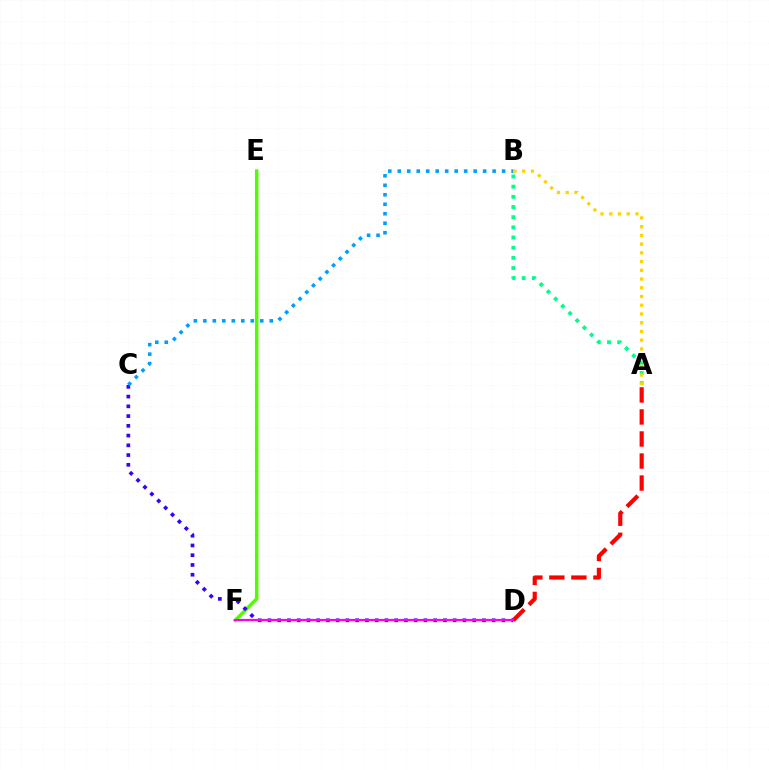{('E', 'F'): [{'color': '#4fff00', 'line_style': 'solid', 'thickness': 2.51}], ('A', 'B'): [{'color': '#00ff86', 'line_style': 'dotted', 'thickness': 2.76}, {'color': '#ffd500', 'line_style': 'dotted', 'thickness': 2.37}], ('A', 'D'): [{'color': '#ff0000', 'line_style': 'dashed', 'thickness': 2.99}], ('C', 'D'): [{'color': '#3700ff', 'line_style': 'dotted', 'thickness': 2.65}], ('D', 'F'): [{'color': '#ff00ed', 'line_style': 'solid', 'thickness': 1.58}], ('B', 'C'): [{'color': '#009eff', 'line_style': 'dotted', 'thickness': 2.58}]}